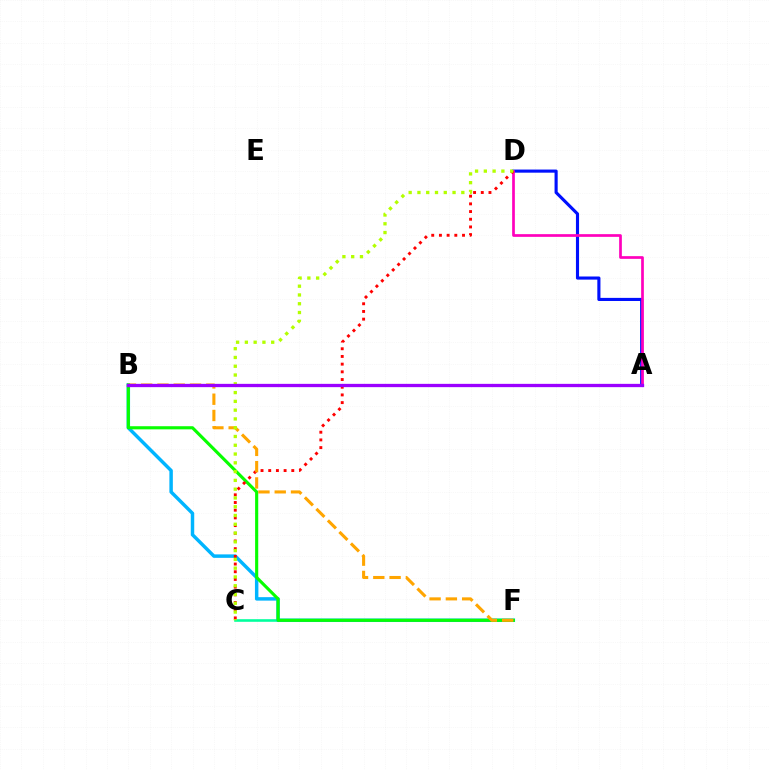{('A', 'D'): [{'color': '#0010ff', 'line_style': 'solid', 'thickness': 2.25}, {'color': '#ff00bd', 'line_style': 'solid', 'thickness': 1.95}], ('C', 'F'): [{'color': '#00ff9d', 'line_style': 'solid', 'thickness': 1.88}], ('B', 'F'): [{'color': '#00b5ff', 'line_style': 'solid', 'thickness': 2.49}, {'color': '#08ff00', 'line_style': 'solid', 'thickness': 2.25}, {'color': '#ffa500', 'line_style': 'dashed', 'thickness': 2.21}], ('C', 'D'): [{'color': '#ff0000', 'line_style': 'dotted', 'thickness': 2.09}, {'color': '#b3ff00', 'line_style': 'dotted', 'thickness': 2.39}], ('A', 'B'): [{'color': '#9b00ff', 'line_style': 'solid', 'thickness': 2.37}]}